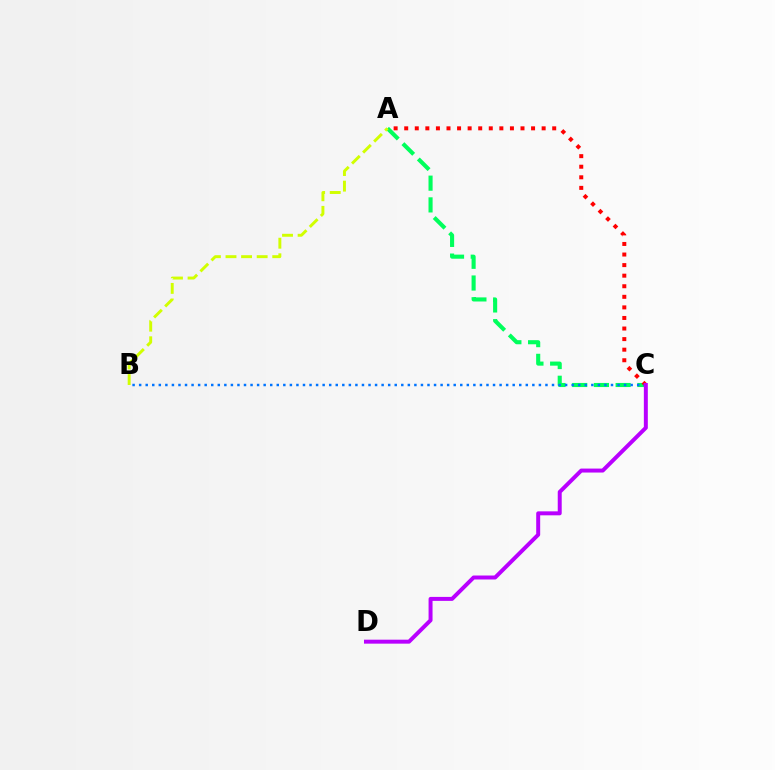{('A', 'C'): [{'color': '#00ff5c', 'line_style': 'dashed', 'thickness': 2.95}, {'color': '#ff0000', 'line_style': 'dotted', 'thickness': 2.87}], ('A', 'B'): [{'color': '#d1ff00', 'line_style': 'dashed', 'thickness': 2.12}], ('B', 'C'): [{'color': '#0074ff', 'line_style': 'dotted', 'thickness': 1.78}], ('C', 'D'): [{'color': '#b900ff', 'line_style': 'solid', 'thickness': 2.86}]}